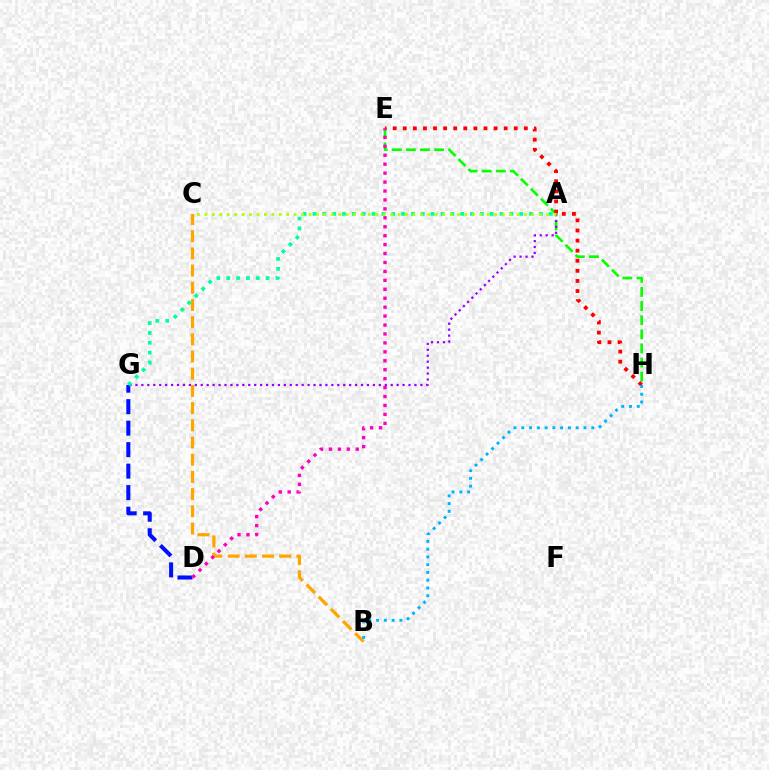{('E', 'H'): [{'color': '#08ff00', 'line_style': 'dashed', 'thickness': 1.92}, {'color': '#ff0000', 'line_style': 'dotted', 'thickness': 2.74}], ('D', 'G'): [{'color': '#0010ff', 'line_style': 'dashed', 'thickness': 2.92}], ('A', 'G'): [{'color': '#9b00ff', 'line_style': 'dotted', 'thickness': 1.61}, {'color': '#00ff9d', 'line_style': 'dotted', 'thickness': 2.68}], ('B', 'C'): [{'color': '#ffa500', 'line_style': 'dashed', 'thickness': 2.34}], ('B', 'H'): [{'color': '#00b5ff', 'line_style': 'dotted', 'thickness': 2.11}], ('D', 'E'): [{'color': '#ff00bd', 'line_style': 'dotted', 'thickness': 2.43}], ('A', 'C'): [{'color': '#b3ff00', 'line_style': 'dotted', 'thickness': 2.02}]}